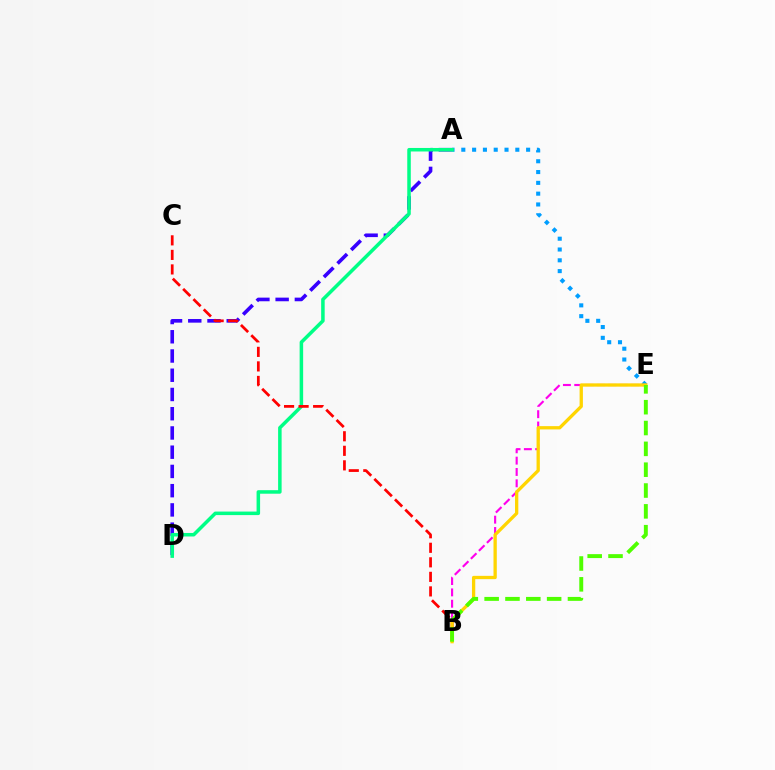{('A', 'D'): [{'color': '#3700ff', 'line_style': 'dashed', 'thickness': 2.61}, {'color': '#00ff86', 'line_style': 'solid', 'thickness': 2.54}], ('A', 'E'): [{'color': '#009eff', 'line_style': 'dotted', 'thickness': 2.93}], ('B', 'E'): [{'color': '#ff00ed', 'line_style': 'dashed', 'thickness': 1.54}, {'color': '#ffd500', 'line_style': 'solid', 'thickness': 2.37}, {'color': '#4fff00', 'line_style': 'dashed', 'thickness': 2.83}], ('B', 'C'): [{'color': '#ff0000', 'line_style': 'dashed', 'thickness': 1.97}]}